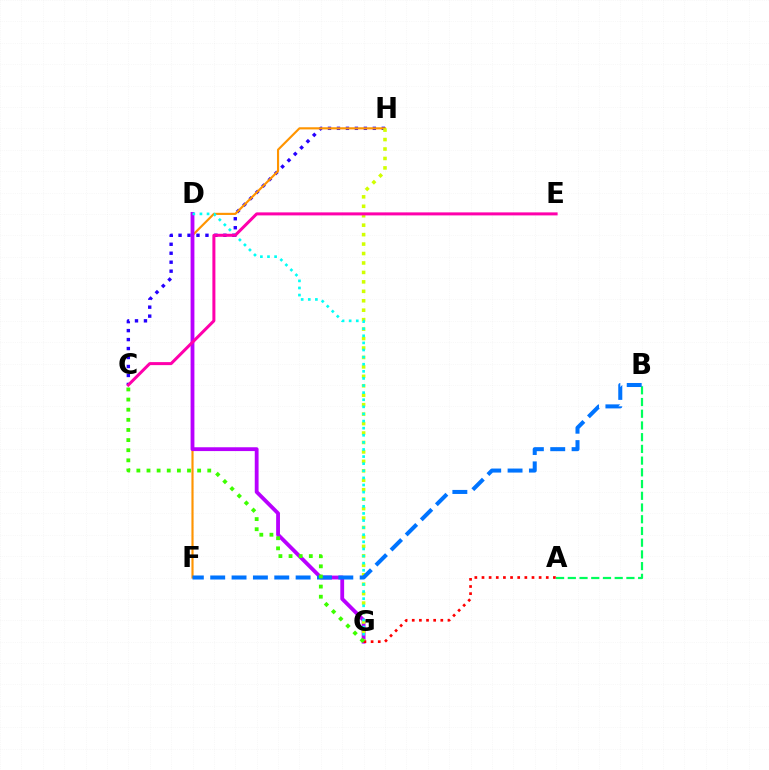{('C', 'H'): [{'color': '#2500ff', 'line_style': 'dotted', 'thickness': 2.44}], ('F', 'H'): [{'color': '#ff9400', 'line_style': 'solid', 'thickness': 1.55}], ('D', 'G'): [{'color': '#b900ff', 'line_style': 'solid', 'thickness': 2.75}, {'color': '#00fff6', 'line_style': 'dotted', 'thickness': 1.93}], ('A', 'B'): [{'color': '#00ff5c', 'line_style': 'dashed', 'thickness': 1.59}], ('G', 'H'): [{'color': '#d1ff00', 'line_style': 'dotted', 'thickness': 2.57}], ('B', 'F'): [{'color': '#0074ff', 'line_style': 'dashed', 'thickness': 2.9}], ('A', 'G'): [{'color': '#ff0000', 'line_style': 'dotted', 'thickness': 1.94}], ('C', 'G'): [{'color': '#3dff00', 'line_style': 'dotted', 'thickness': 2.75}], ('C', 'E'): [{'color': '#ff00ac', 'line_style': 'solid', 'thickness': 2.17}]}